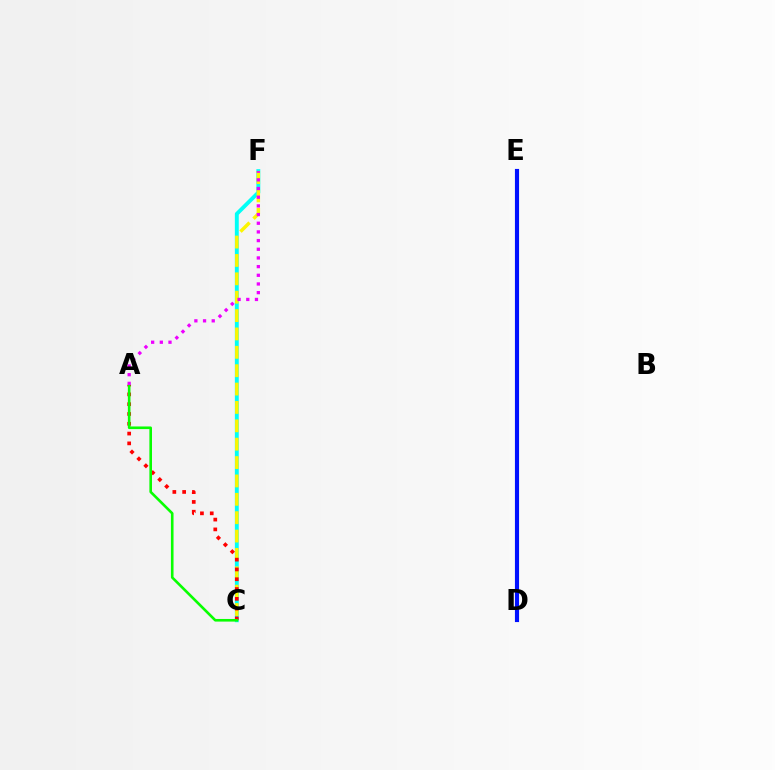{('C', 'F'): [{'color': '#00fff6', 'line_style': 'solid', 'thickness': 2.81}, {'color': '#fcf500', 'line_style': 'dashed', 'thickness': 2.5}], ('D', 'E'): [{'color': '#0010ff', 'line_style': 'solid', 'thickness': 2.98}], ('A', 'C'): [{'color': '#ff0000', 'line_style': 'dotted', 'thickness': 2.66}, {'color': '#08ff00', 'line_style': 'solid', 'thickness': 1.89}], ('A', 'F'): [{'color': '#ee00ff', 'line_style': 'dotted', 'thickness': 2.36}]}